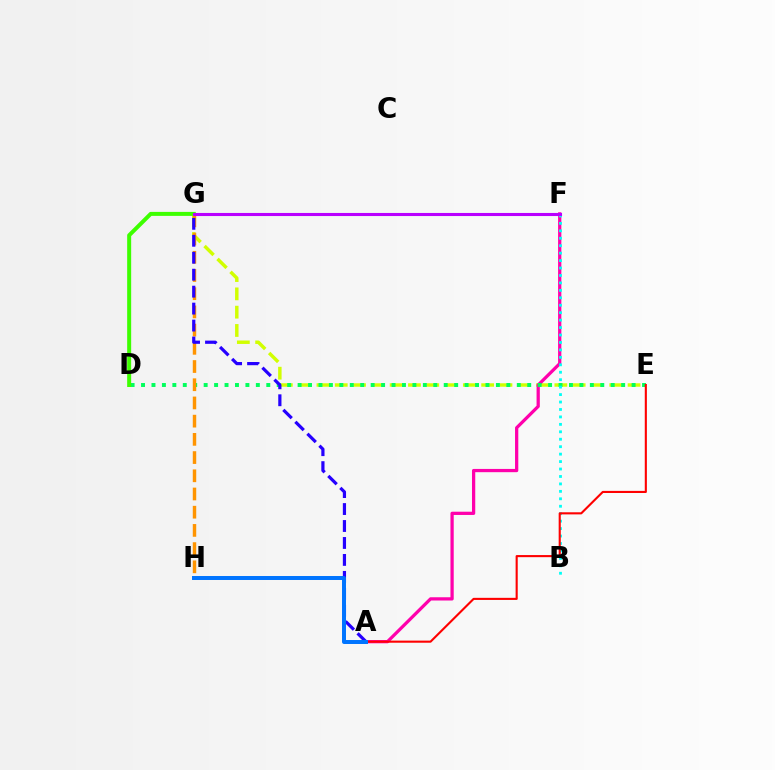{('E', 'G'): [{'color': '#d1ff00', 'line_style': 'dashed', 'thickness': 2.49}], ('A', 'F'): [{'color': '#ff00ac', 'line_style': 'solid', 'thickness': 2.34}], ('D', 'E'): [{'color': '#00ff5c', 'line_style': 'dotted', 'thickness': 2.84}], ('D', 'G'): [{'color': '#3dff00', 'line_style': 'solid', 'thickness': 2.87}], ('B', 'F'): [{'color': '#00fff6', 'line_style': 'dotted', 'thickness': 2.02}], ('A', 'E'): [{'color': '#ff0000', 'line_style': 'solid', 'thickness': 1.52}], ('G', 'H'): [{'color': '#ff9400', 'line_style': 'dashed', 'thickness': 2.47}], ('A', 'G'): [{'color': '#2500ff', 'line_style': 'dashed', 'thickness': 2.3}], ('A', 'H'): [{'color': '#0074ff', 'line_style': 'solid', 'thickness': 2.87}], ('F', 'G'): [{'color': '#b900ff', 'line_style': 'solid', 'thickness': 2.22}]}